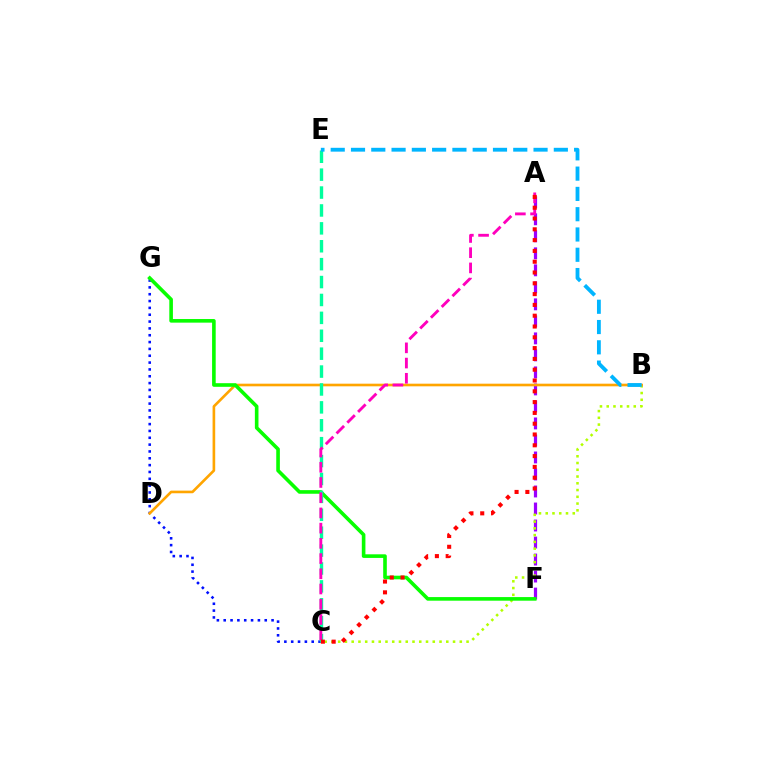{('A', 'F'): [{'color': '#9b00ff', 'line_style': 'dashed', 'thickness': 2.31}], ('B', 'C'): [{'color': '#b3ff00', 'line_style': 'dotted', 'thickness': 1.84}], ('C', 'G'): [{'color': '#0010ff', 'line_style': 'dotted', 'thickness': 1.86}], ('B', 'D'): [{'color': '#ffa500', 'line_style': 'solid', 'thickness': 1.9}], ('F', 'G'): [{'color': '#08ff00', 'line_style': 'solid', 'thickness': 2.6}], ('C', 'E'): [{'color': '#00ff9d', 'line_style': 'dashed', 'thickness': 2.43}], ('A', 'C'): [{'color': '#ff00bd', 'line_style': 'dashed', 'thickness': 2.07}, {'color': '#ff0000', 'line_style': 'dotted', 'thickness': 2.93}], ('B', 'E'): [{'color': '#00b5ff', 'line_style': 'dashed', 'thickness': 2.76}]}